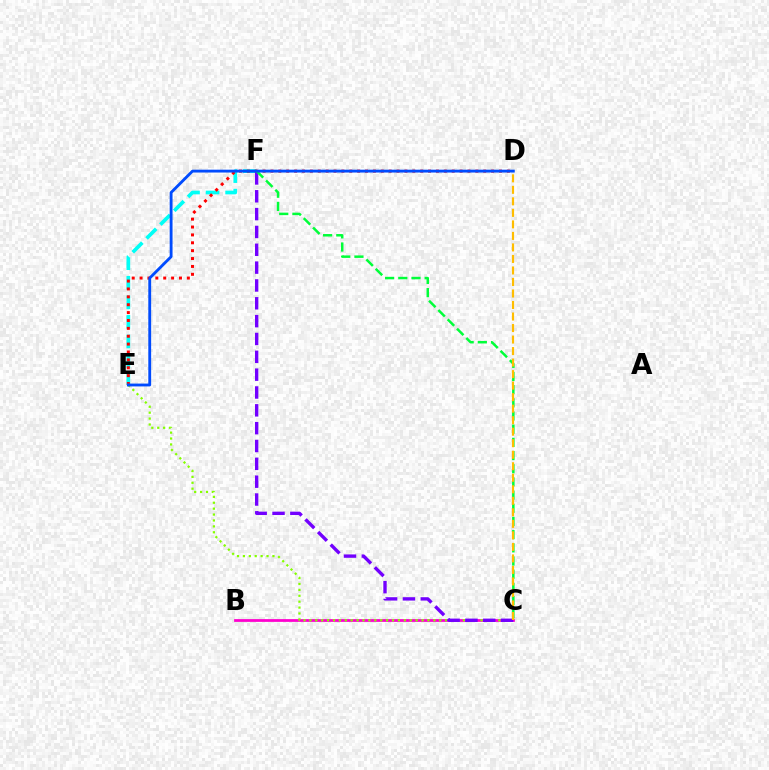{('E', 'F'): [{'color': '#00fff6', 'line_style': 'dashed', 'thickness': 2.66}], ('B', 'C'): [{'color': '#ff00cf', 'line_style': 'solid', 'thickness': 1.99}], ('D', 'E'): [{'color': '#ff0000', 'line_style': 'dotted', 'thickness': 2.14}, {'color': '#004bff', 'line_style': 'solid', 'thickness': 2.05}], ('C', 'E'): [{'color': '#84ff00', 'line_style': 'dotted', 'thickness': 1.6}], ('C', 'F'): [{'color': '#7200ff', 'line_style': 'dashed', 'thickness': 2.42}, {'color': '#00ff39', 'line_style': 'dashed', 'thickness': 1.79}], ('C', 'D'): [{'color': '#ffbd00', 'line_style': 'dashed', 'thickness': 1.56}]}